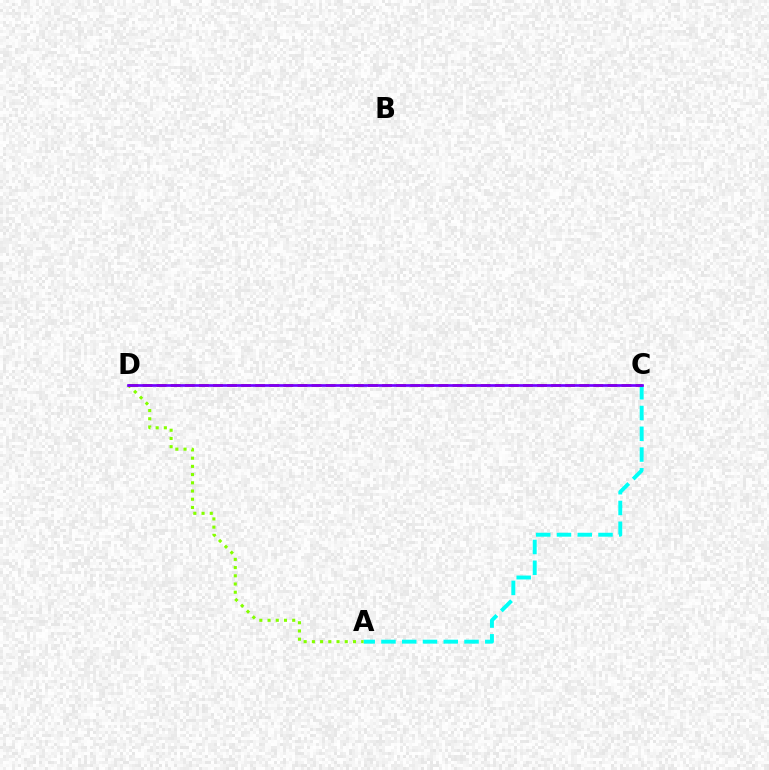{('A', 'C'): [{'color': '#00fff6', 'line_style': 'dashed', 'thickness': 2.82}], ('A', 'D'): [{'color': '#84ff00', 'line_style': 'dotted', 'thickness': 2.23}], ('C', 'D'): [{'color': '#ff0000', 'line_style': 'dashed', 'thickness': 1.91}, {'color': '#7200ff', 'line_style': 'solid', 'thickness': 1.92}]}